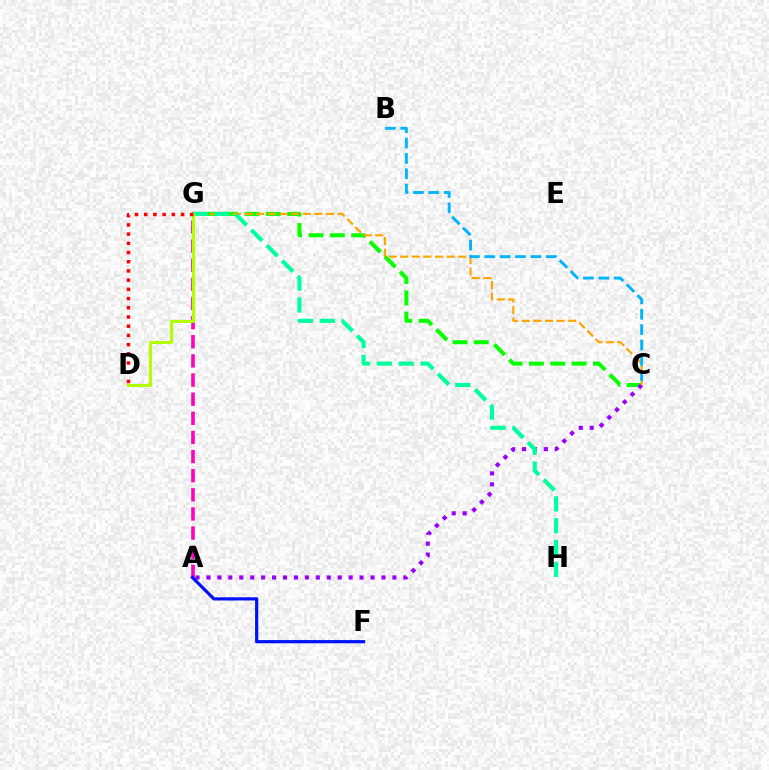{('C', 'G'): [{'color': '#08ff00', 'line_style': 'dashed', 'thickness': 2.9}, {'color': '#ffa500', 'line_style': 'dashed', 'thickness': 1.58}], ('A', 'C'): [{'color': '#9b00ff', 'line_style': 'dotted', 'thickness': 2.97}], ('A', 'G'): [{'color': '#ff00bd', 'line_style': 'dashed', 'thickness': 2.6}], ('B', 'C'): [{'color': '#00b5ff', 'line_style': 'dashed', 'thickness': 2.09}], ('G', 'H'): [{'color': '#00ff9d', 'line_style': 'dashed', 'thickness': 2.97}], ('D', 'G'): [{'color': '#b3ff00', 'line_style': 'solid', 'thickness': 2.17}, {'color': '#ff0000', 'line_style': 'dotted', 'thickness': 2.5}], ('A', 'F'): [{'color': '#0010ff', 'line_style': 'solid', 'thickness': 2.3}]}